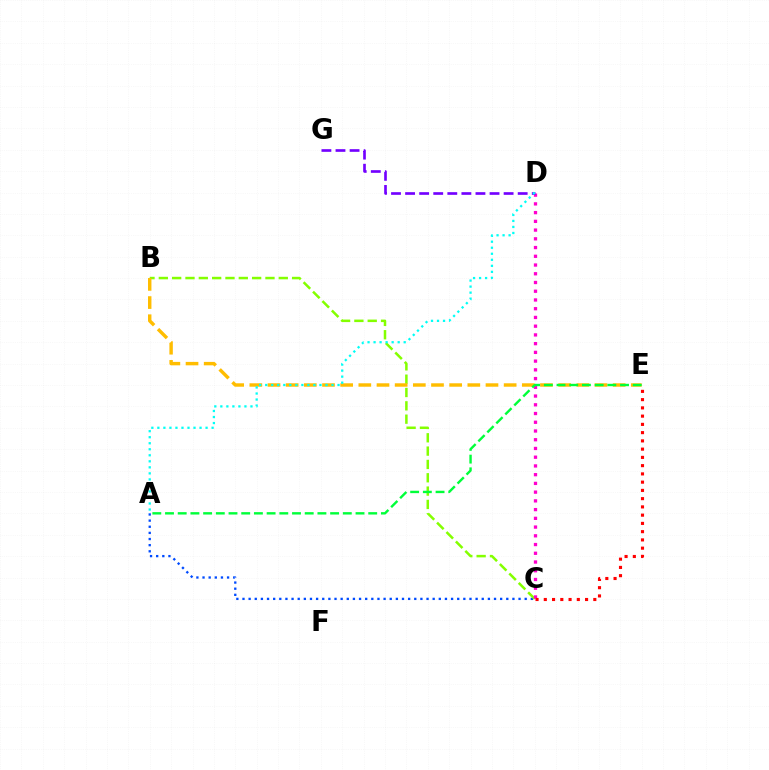{('A', 'C'): [{'color': '#004bff', 'line_style': 'dotted', 'thickness': 1.67}], ('B', 'C'): [{'color': '#84ff00', 'line_style': 'dashed', 'thickness': 1.81}], ('C', 'D'): [{'color': '#ff00cf', 'line_style': 'dotted', 'thickness': 2.37}], ('B', 'E'): [{'color': '#ffbd00', 'line_style': 'dashed', 'thickness': 2.47}], ('C', 'E'): [{'color': '#ff0000', 'line_style': 'dotted', 'thickness': 2.24}], ('D', 'G'): [{'color': '#7200ff', 'line_style': 'dashed', 'thickness': 1.91}], ('A', 'D'): [{'color': '#00fff6', 'line_style': 'dotted', 'thickness': 1.64}], ('A', 'E'): [{'color': '#00ff39', 'line_style': 'dashed', 'thickness': 1.73}]}